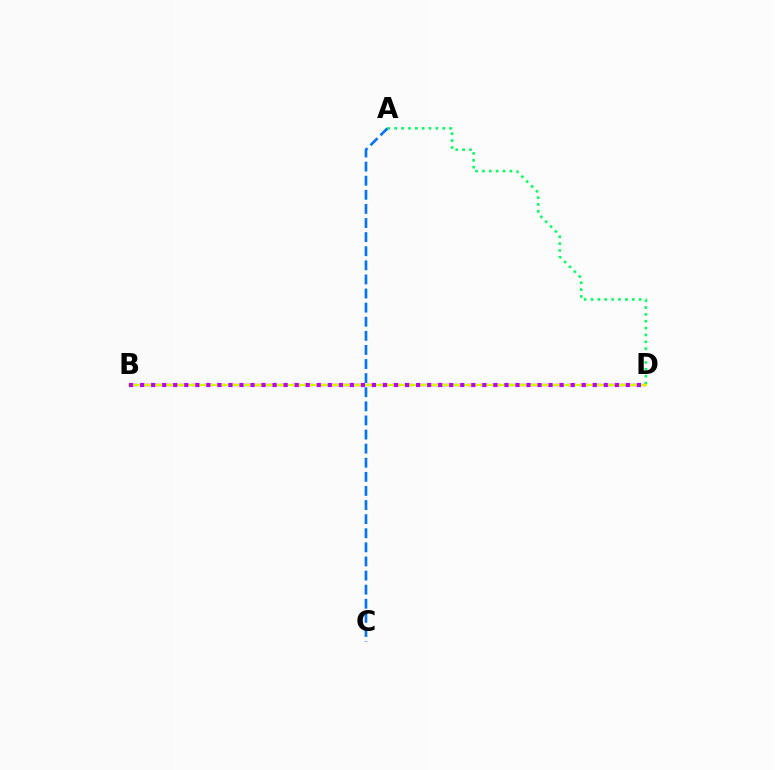{('B', 'D'): [{'color': '#ff0000', 'line_style': 'dashed', 'thickness': 1.7}, {'color': '#d1ff00', 'line_style': 'solid', 'thickness': 1.6}, {'color': '#b900ff', 'line_style': 'dotted', 'thickness': 3.0}], ('A', 'D'): [{'color': '#00ff5c', 'line_style': 'dotted', 'thickness': 1.87}], ('A', 'C'): [{'color': '#0074ff', 'line_style': 'dashed', 'thickness': 1.92}]}